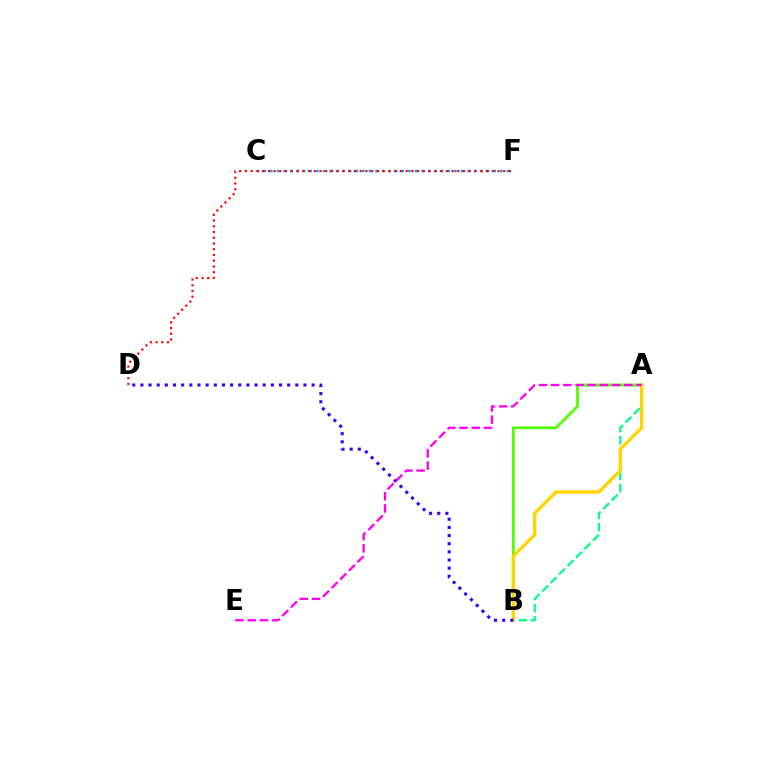{('A', 'B'): [{'color': '#4fff00', 'line_style': 'solid', 'thickness': 1.98}, {'color': '#00ff86', 'line_style': 'dashed', 'thickness': 1.63}, {'color': '#ffd500', 'line_style': 'solid', 'thickness': 2.41}], ('C', 'F'): [{'color': '#009eff', 'line_style': 'dotted', 'thickness': 1.79}], ('D', 'F'): [{'color': '#ff0000', 'line_style': 'dotted', 'thickness': 1.56}], ('B', 'D'): [{'color': '#3700ff', 'line_style': 'dotted', 'thickness': 2.22}], ('A', 'E'): [{'color': '#ff00ed', 'line_style': 'dashed', 'thickness': 1.66}]}